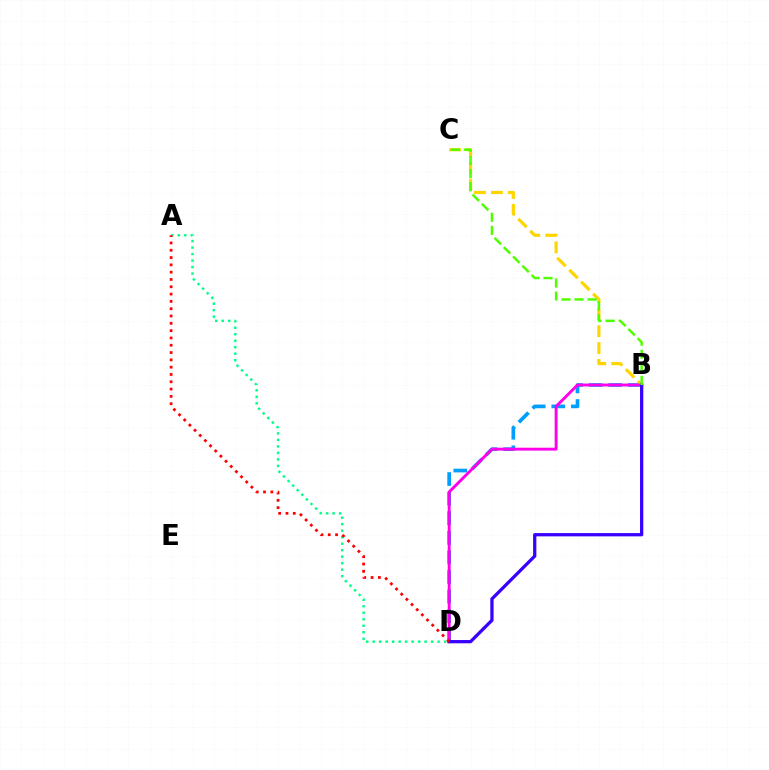{('B', 'D'): [{'color': '#009eff', 'line_style': 'dashed', 'thickness': 2.66}, {'color': '#ff00ed', 'line_style': 'solid', 'thickness': 2.08}, {'color': '#3700ff', 'line_style': 'solid', 'thickness': 2.35}], ('B', 'C'): [{'color': '#ffd500', 'line_style': 'dashed', 'thickness': 2.3}, {'color': '#4fff00', 'line_style': 'dashed', 'thickness': 1.78}], ('A', 'D'): [{'color': '#00ff86', 'line_style': 'dotted', 'thickness': 1.76}, {'color': '#ff0000', 'line_style': 'dotted', 'thickness': 1.99}]}